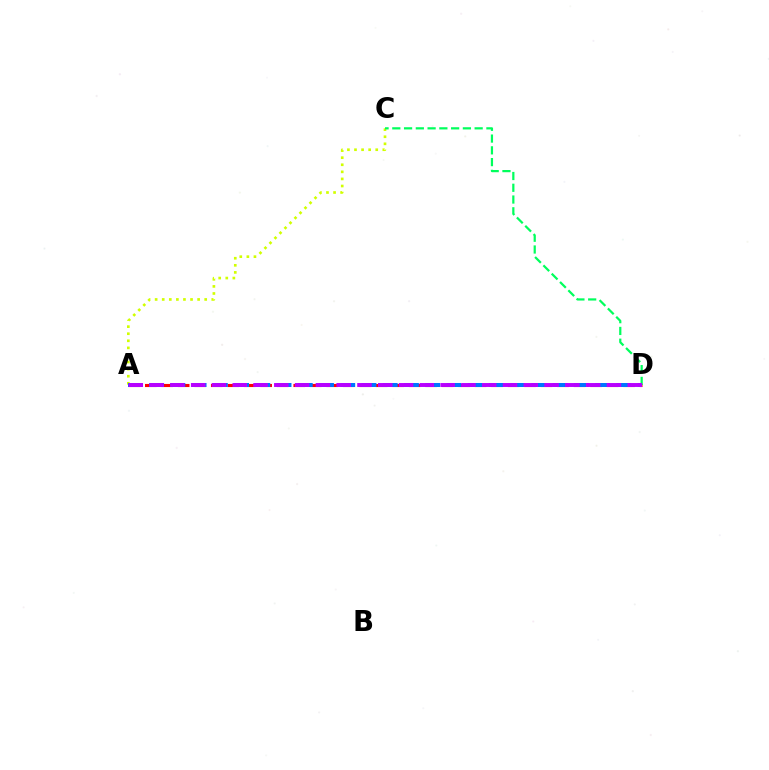{('A', 'C'): [{'color': '#d1ff00', 'line_style': 'dotted', 'thickness': 1.92}], ('A', 'D'): [{'color': '#ff0000', 'line_style': 'dashed', 'thickness': 2.24}, {'color': '#0074ff', 'line_style': 'dashed', 'thickness': 2.88}, {'color': '#b900ff', 'line_style': 'dashed', 'thickness': 2.82}], ('C', 'D'): [{'color': '#00ff5c', 'line_style': 'dashed', 'thickness': 1.6}]}